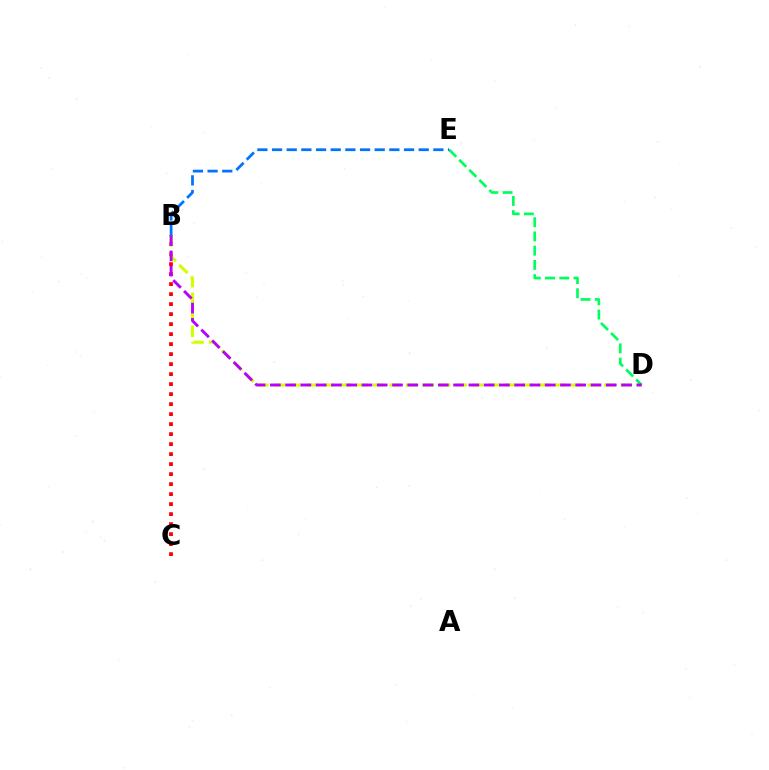{('B', 'C'): [{'color': '#ff0000', 'line_style': 'dotted', 'thickness': 2.72}], ('B', 'D'): [{'color': '#d1ff00', 'line_style': 'dashed', 'thickness': 2.24}, {'color': '#b900ff', 'line_style': 'dashed', 'thickness': 2.07}], ('D', 'E'): [{'color': '#00ff5c', 'line_style': 'dashed', 'thickness': 1.93}], ('B', 'E'): [{'color': '#0074ff', 'line_style': 'dashed', 'thickness': 1.99}]}